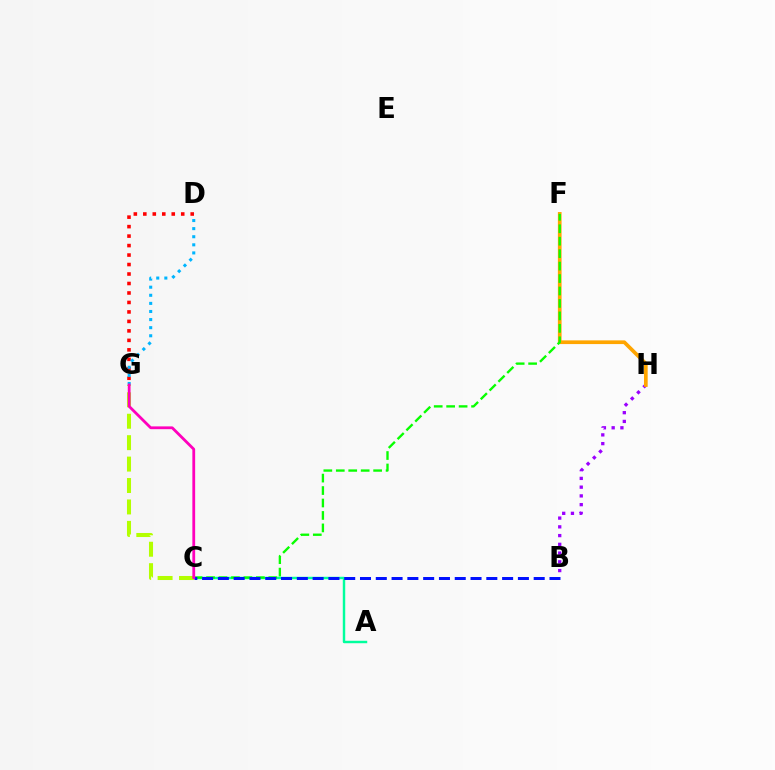{('D', 'G'): [{'color': '#ff0000', 'line_style': 'dotted', 'thickness': 2.58}, {'color': '#00b5ff', 'line_style': 'dotted', 'thickness': 2.2}], ('A', 'C'): [{'color': '#00ff9d', 'line_style': 'solid', 'thickness': 1.76}], ('C', 'G'): [{'color': '#b3ff00', 'line_style': 'dashed', 'thickness': 2.91}, {'color': '#ff00bd', 'line_style': 'solid', 'thickness': 2.01}], ('B', 'H'): [{'color': '#9b00ff', 'line_style': 'dotted', 'thickness': 2.38}], ('F', 'H'): [{'color': '#ffa500', 'line_style': 'solid', 'thickness': 2.66}], ('C', 'F'): [{'color': '#08ff00', 'line_style': 'dashed', 'thickness': 1.69}], ('B', 'C'): [{'color': '#0010ff', 'line_style': 'dashed', 'thickness': 2.15}]}